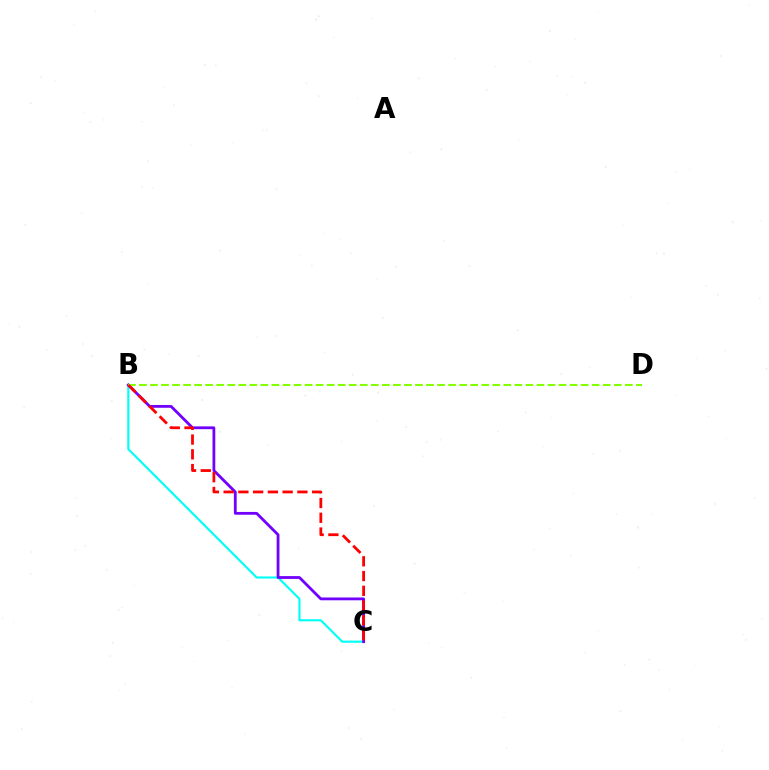{('B', 'C'): [{'color': '#00fff6', 'line_style': 'solid', 'thickness': 1.54}, {'color': '#7200ff', 'line_style': 'solid', 'thickness': 2.01}, {'color': '#ff0000', 'line_style': 'dashed', 'thickness': 2.0}], ('B', 'D'): [{'color': '#84ff00', 'line_style': 'dashed', 'thickness': 1.5}]}